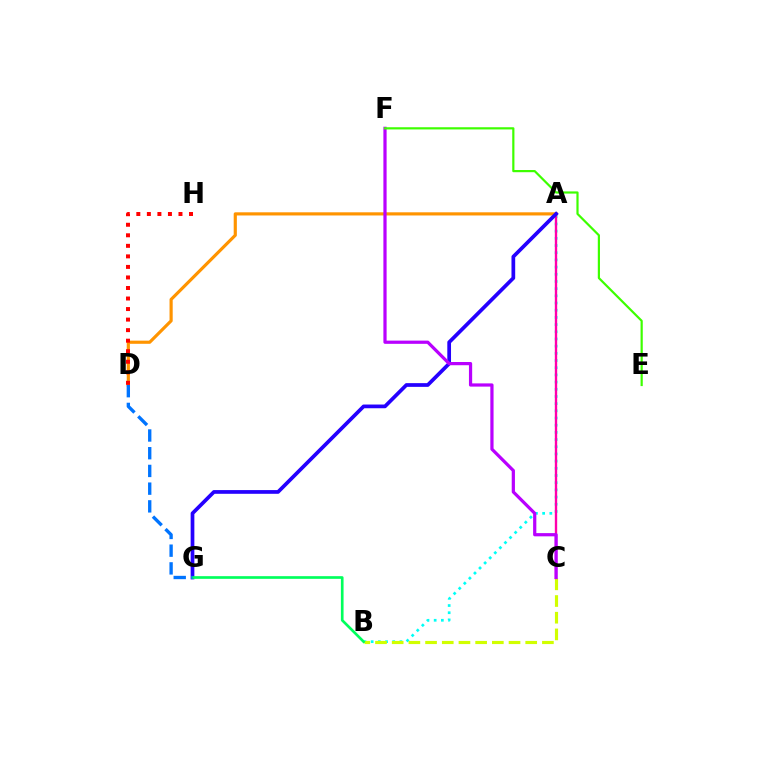{('A', 'D'): [{'color': '#ff9400', 'line_style': 'solid', 'thickness': 2.28}], ('A', 'B'): [{'color': '#00fff6', 'line_style': 'dotted', 'thickness': 1.95}], ('A', 'C'): [{'color': '#ff00ac', 'line_style': 'solid', 'thickness': 1.7}], ('A', 'G'): [{'color': '#2500ff', 'line_style': 'solid', 'thickness': 2.67}], ('D', 'H'): [{'color': '#ff0000', 'line_style': 'dotted', 'thickness': 2.86}], ('B', 'C'): [{'color': '#d1ff00', 'line_style': 'dashed', 'thickness': 2.27}], ('B', 'G'): [{'color': '#00ff5c', 'line_style': 'solid', 'thickness': 1.92}], ('C', 'F'): [{'color': '#b900ff', 'line_style': 'solid', 'thickness': 2.32}], ('D', 'G'): [{'color': '#0074ff', 'line_style': 'dashed', 'thickness': 2.41}], ('E', 'F'): [{'color': '#3dff00', 'line_style': 'solid', 'thickness': 1.58}]}